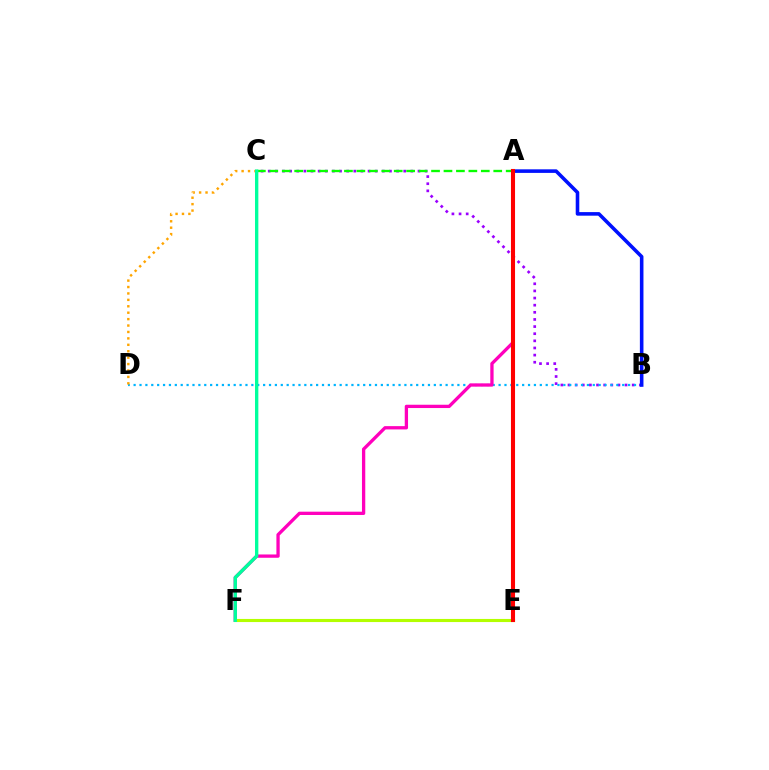{('B', 'C'): [{'color': '#9b00ff', 'line_style': 'dotted', 'thickness': 1.94}], ('B', 'D'): [{'color': '#00b5ff', 'line_style': 'dotted', 'thickness': 1.6}], ('C', 'D'): [{'color': '#ffa500', 'line_style': 'dotted', 'thickness': 1.74}], ('A', 'F'): [{'color': '#ff00bd', 'line_style': 'solid', 'thickness': 2.37}], ('E', 'F'): [{'color': '#b3ff00', 'line_style': 'solid', 'thickness': 2.24}], ('A', 'C'): [{'color': '#08ff00', 'line_style': 'dashed', 'thickness': 1.69}], ('A', 'B'): [{'color': '#0010ff', 'line_style': 'solid', 'thickness': 2.58}], ('C', 'F'): [{'color': '#00ff9d', 'line_style': 'solid', 'thickness': 2.41}], ('A', 'E'): [{'color': '#ff0000', 'line_style': 'solid', 'thickness': 2.94}]}